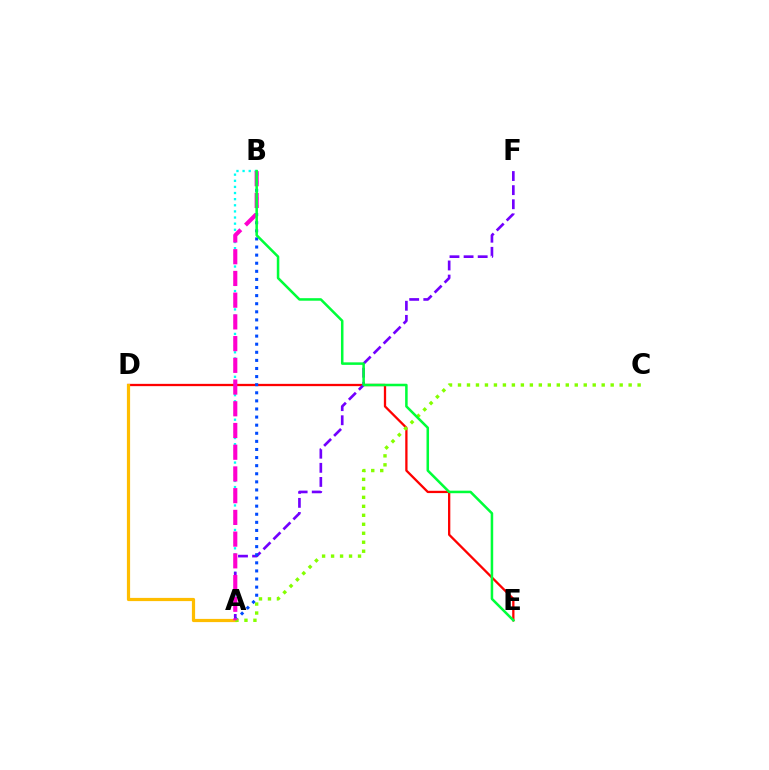{('D', 'E'): [{'color': '#ff0000', 'line_style': 'solid', 'thickness': 1.65}], ('A', 'B'): [{'color': '#00fff6', 'line_style': 'dotted', 'thickness': 1.66}, {'color': '#004bff', 'line_style': 'dotted', 'thickness': 2.2}, {'color': '#ff00cf', 'line_style': 'dashed', 'thickness': 2.95}], ('A', 'F'): [{'color': '#7200ff', 'line_style': 'dashed', 'thickness': 1.92}], ('A', 'D'): [{'color': '#ffbd00', 'line_style': 'solid', 'thickness': 2.31}], ('A', 'C'): [{'color': '#84ff00', 'line_style': 'dotted', 'thickness': 2.44}], ('B', 'E'): [{'color': '#00ff39', 'line_style': 'solid', 'thickness': 1.82}]}